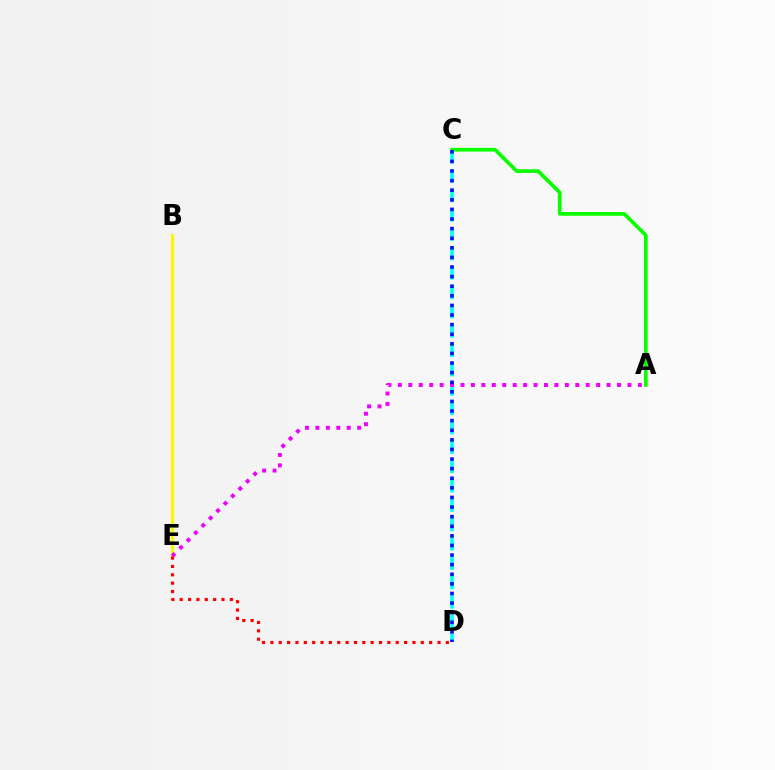{('C', 'D'): [{'color': '#00fff6', 'line_style': 'dashed', 'thickness': 2.63}, {'color': '#0010ff', 'line_style': 'dotted', 'thickness': 2.61}], ('A', 'C'): [{'color': '#08ff00', 'line_style': 'solid', 'thickness': 2.65}], ('B', 'E'): [{'color': '#fcf500', 'line_style': 'solid', 'thickness': 2.25}], ('A', 'E'): [{'color': '#ee00ff', 'line_style': 'dotted', 'thickness': 2.84}], ('D', 'E'): [{'color': '#ff0000', 'line_style': 'dotted', 'thickness': 2.27}]}